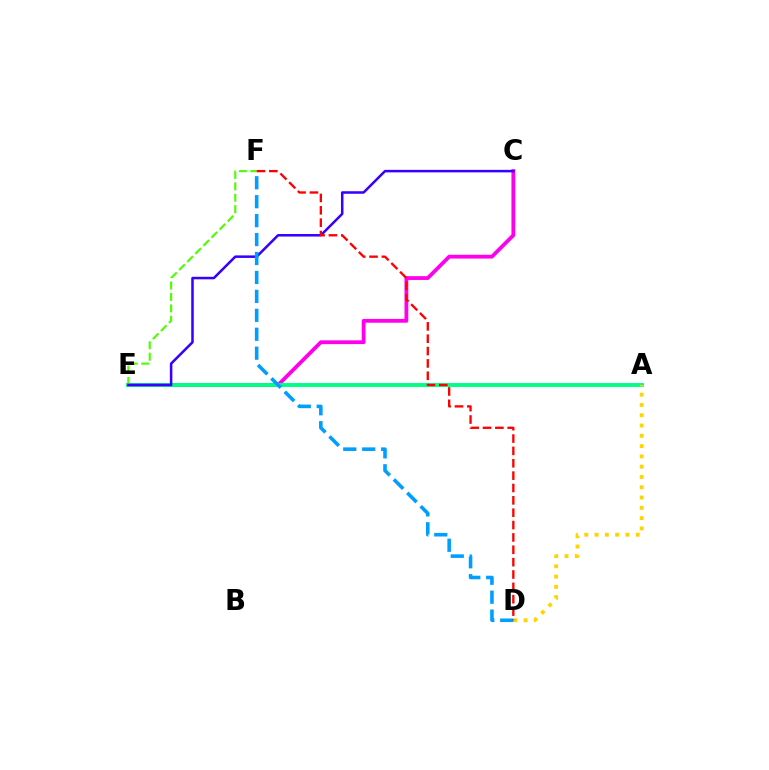{('C', 'E'): [{'color': '#ff00ed', 'line_style': 'solid', 'thickness': 2.73}, {'color': '#3700ff', 'line_style': 'solid', 'thickness': 1.82}], ('A', 'E'): [{'color': '#00ff86', 'line_style': 'solid', 'thickness': 2.81}], ('E', 'F'): [{'color': '#4fff00', 'line_style': 'dashed', 'thickness': 1.55}], ('A', 'D'): [{'color': '#ffd500', 'line_style': 'dotted', 'thickness': 2.79}], ('D', 'F'): [{'color': '#009eff', 'line_style': 'dashed', 'thickness': 2.57}, {'color': '#ff0000', 'line_style': 'dashed', 'thickness': 1.68}]}